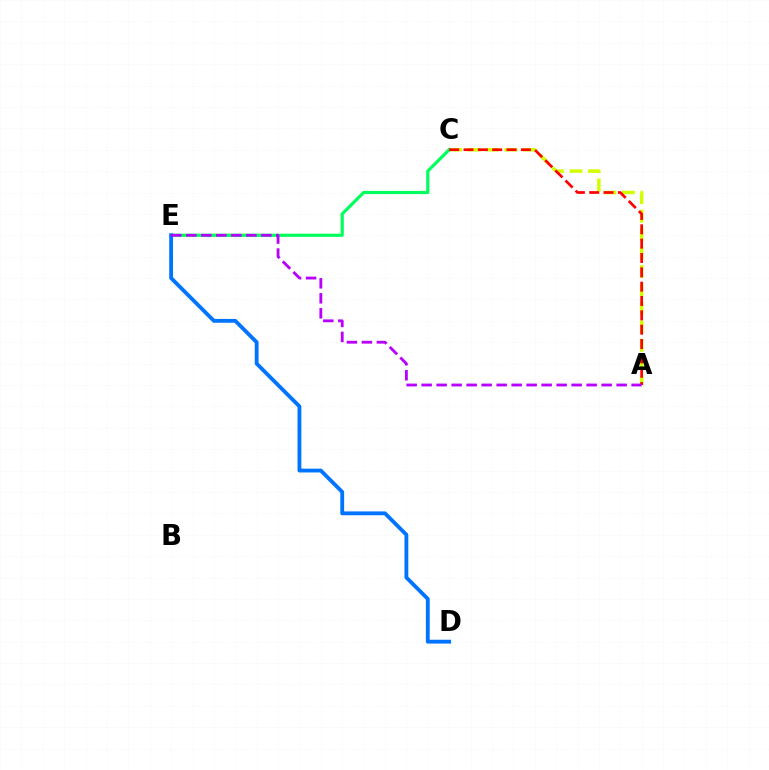{('A', 'C'): [{'color': '#d1ff00', 'line_style': 'dashed', 'thickness': 2.51}, {'color': '#ff0000', 'line_style': 'dashed', 'thickness': 1.95}], ('C', 'E'): [{'color': '#00ff5c', 'line_style': 'solid', 'thickness': 2.29}], ('D', 'E'): [{'color': '#0074ff', 'line_style': 'solid', 'thickness': 2.76}], ('A', 'E'): [{'color': '#b900ff', 'line_style': 'dashed', 'thickness': 2.04}]}